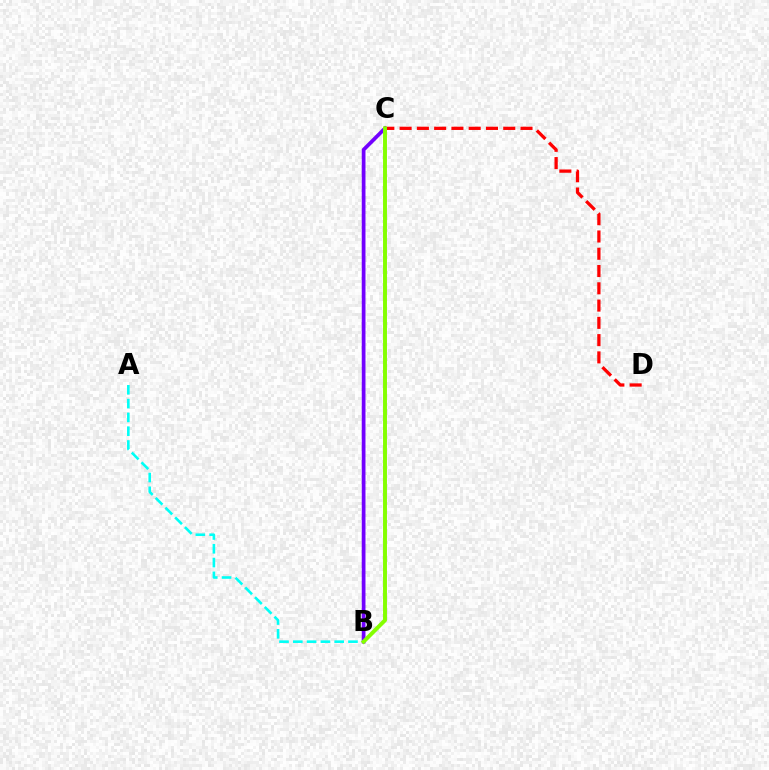{('B', 'C'): [{'color': '#7200ff', 'line_style': 'solid', 'thickness': 2.69}, {'color': '#84ff00', 'line_style': 'solid', 'thickness': 2.83}], ('A', 'B'): [{'color': '#00fff6', 'line_style': 'dashed', 'thickness': 1.87}], ('C', 'D'): [{'color': '#ff0000', 'line_style': 'dashed', 'thickness': 2.35}]}